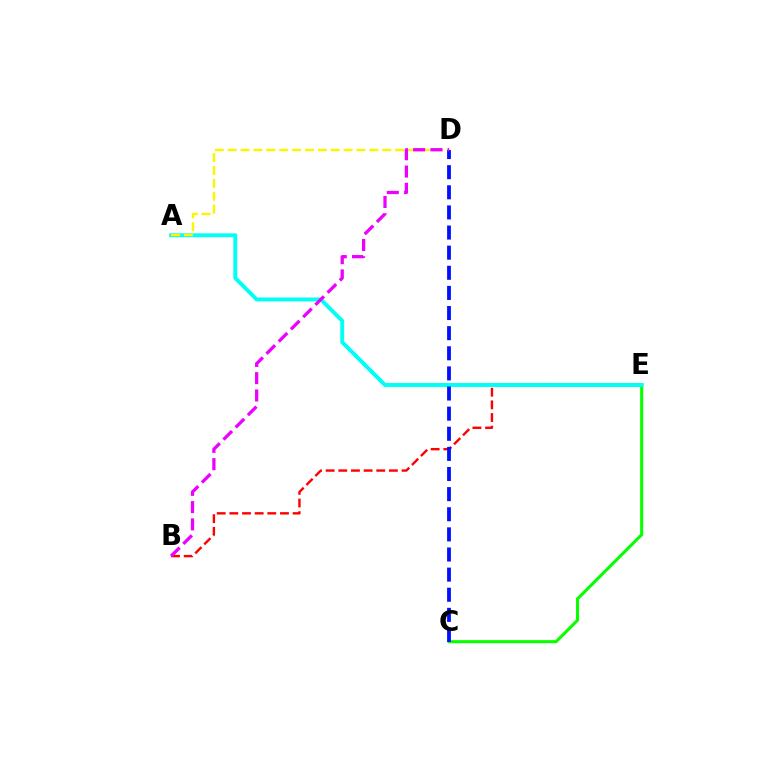{('B', 'E'): [{'color': '#ff0000', 'line_style': 'dashed', 'thickness': 1.72}], ('C', 'E'): [{'color': '#08ff00', 'line_style': 'solid', 'thickness': 2.21}], ('A', 'E'): [{'color': '#00fff6', 'line_style': 'solid', 'thickness': 2.83}], ('A', 'D'): [{'color': '#fcf500', 'line_style': 'dashed', 'thickness': 1.75}], ('C', 'D'): [{'color': '#0010ff', 'line_style': 'dashed', 'thickness': 2.73}], ('B', 'D'): [{'color': '#ee00ff', 'line_style': 'dashed', 'thickness': 2.35}]}